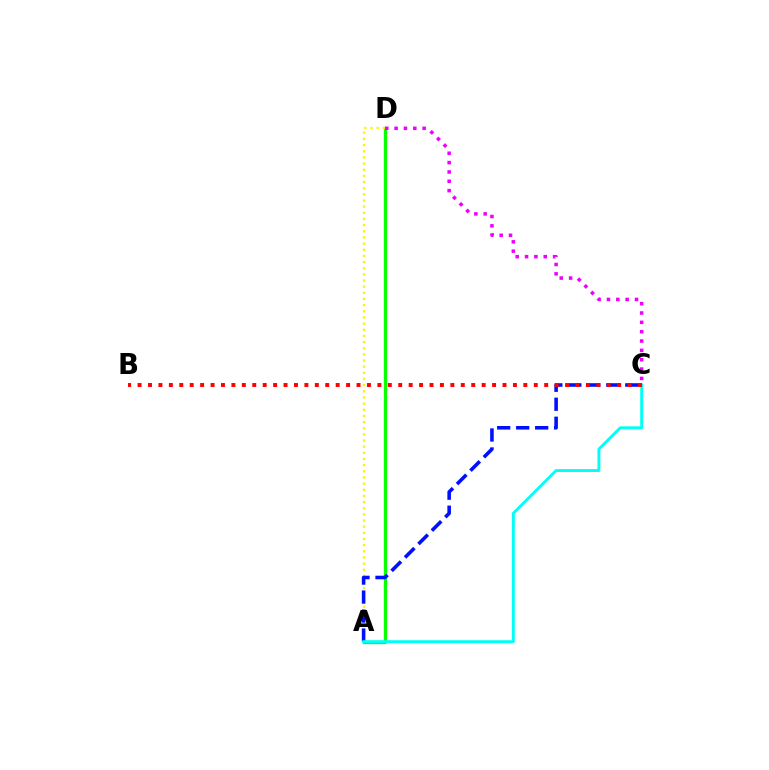{('A', 'D'): [{'color': '#08ff00', 'line_style': 'solid', 'thickness': 2.36}, {'color': '#fcf500', 'line_style': 'dotted', 'thickness': 1.67}], ('C', 'D'): [{'color': '#ee00ff', 'line_style': 'dotted', 'thickness': 2.54}], ('A', 'C'): [{'color': '#0010ff', 'line_style': 'dashed', 'thickness': 2.58}, {'color': '#00fff6', 'line_style': 'solid', 'thickness': 2.1}], ('B', 'C'): [{'color': '#ff0000', 'line_style': 'dotted', 'thickness': 2.83}]}